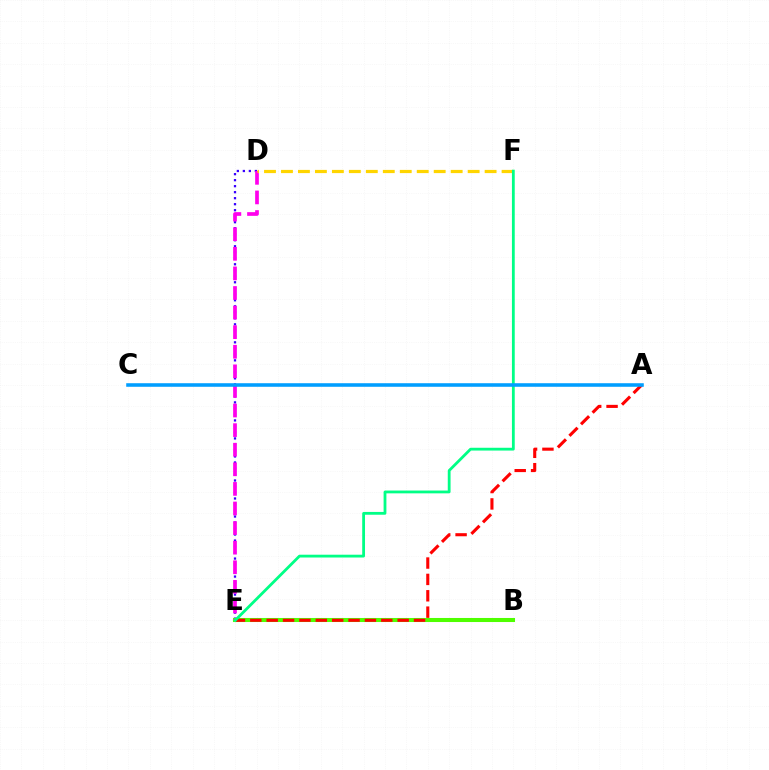{('D', 'E'): [{'color': '#3700ff', 'line_style': 'dotted', 'thickness': 1.63}, {'color': '#ff00ed', 'line_style': 'dashed', 'thickness': 2.66}], ('B', 'E'): [{'color': '#4fff00', 'line_style': 'solid', 'thickness': 2.92}], ('A', 'E'): [{'color': '#ff0000', 'line_style': 'dashed', 'thickness': 2.22}], ('D', 'F'): [{'color': '#ffd500', 'line_style': 'dashed', 'thickness': 2.31}], ('E', 'F'): [{'color': '#00ff86', 'line_style': 'solid', 'thickness': 2.02}], ('A', 'C'): [{'color': '#009eff', 'line_style': 'solid', 'thickness': 2.57}]}